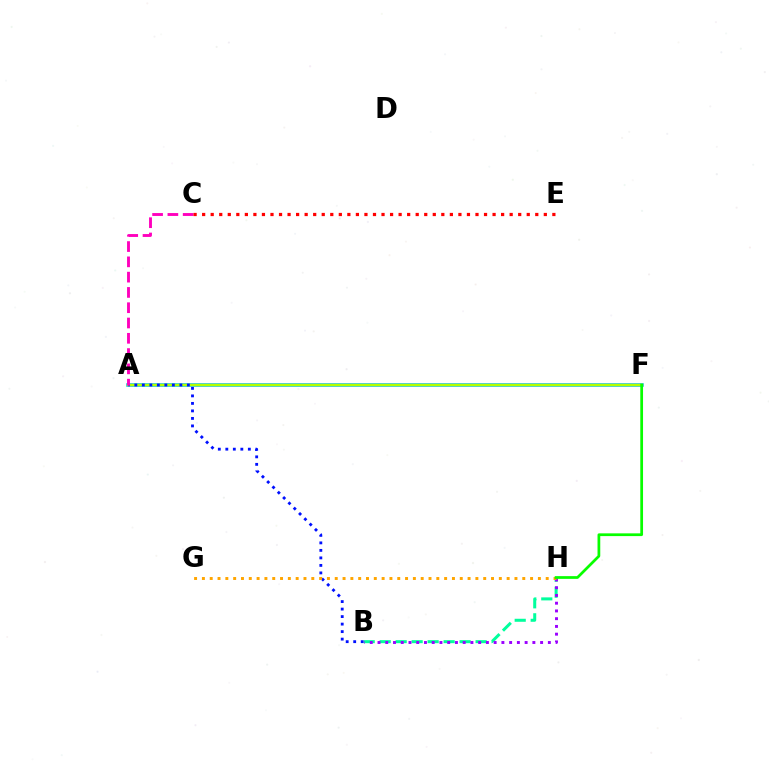{('A', 'F'): [{'color': '#00b5ff', 'line_style': 'solid', 'thickness': 2.54}, {'color': '#b3ff00', 'line_style': 'solid', 'thickness': 1.79}], ('B', 'H'): [{'color': '#00ff9d', 'line_style': 'dashed', 'thickness': 2.17}, {'color': '#9b00ff', 'line_style': 'dotted', 'thickness': 2.1}], ('A', 'B'): [{'color': '#0010ff', 'line_style': 'dotted', 'thickness': 2.04}], ('A', 'C'): [{'color': '#ff00bd', 'line_style': 'dashed', 'thickness': 2.08}], ('C', 'E'): [{'color': '#ff0000', 'line_style': 'dotted', 'thickness': 2.32}], ('G', 'H'): [{'color': '#ffa500', 'line_style': 'dotted', 'thickness': 2.12}], ('F', 'H'): [{'color': '#08ff00', 'line_style': 'solid', 'thickness': 1.97}]}